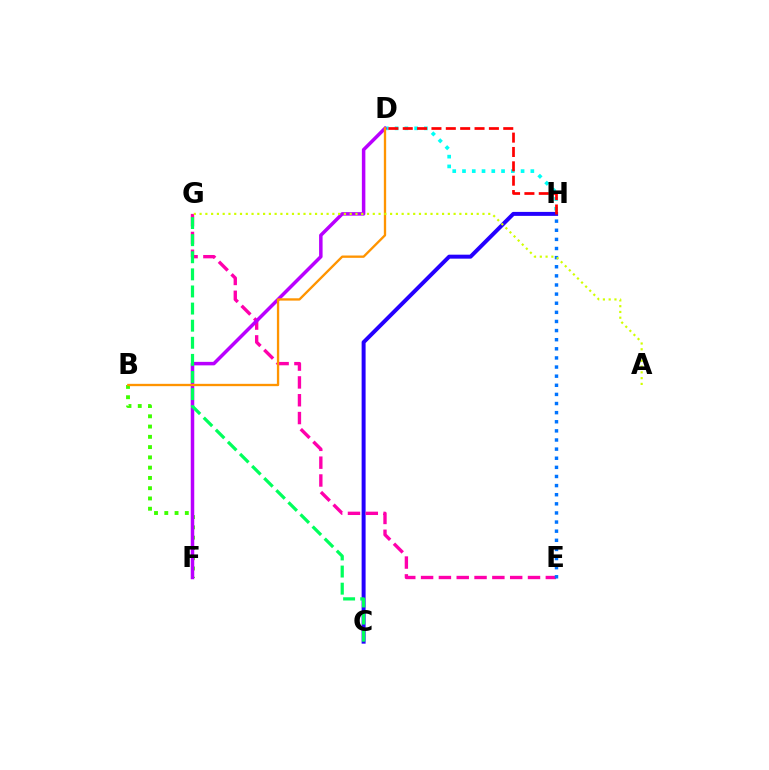{('B', 'F'): [{'color': '#3dff00', 'line_style': 'dotted', 'thickness': 2.79}], ('D', 'H'): [{'color': '#00fff6', 'line_style': 'dotted', 'thickness': 2.65}, {'color': '#ff0000', 'line_style': 'dashed', 'thickness': 1.95}], ('C', 'H'): [{'color': '#2500ff', 'line_style': 'solid', 'thickness': 2.86}], ('E', 'G'): [{'color': '#ff00ac', 'line_style': 'dashed', 'thickness': 2.42}], ('D', 'F'): [{'color': '#b900ff', 'line_style': 'solid', 'thickness': 2.52}], ('B', 'D'): [{'color': '#ff9400', 'line_style': 'solid', 'thickness': 1.68}], ('E', 'H'): [{'color': '#0074ff', 'line_style': 'dotted', 'thickness': 2.48}], ('A', 'G'): [{'color': '#d1ff00', 'line_style': 'dotted', 'thickness': 1.57}], ('C', 'G'): [{'color': '#00ff5c', 'line_style': 'dashed', 'thickness': 2.32}]}